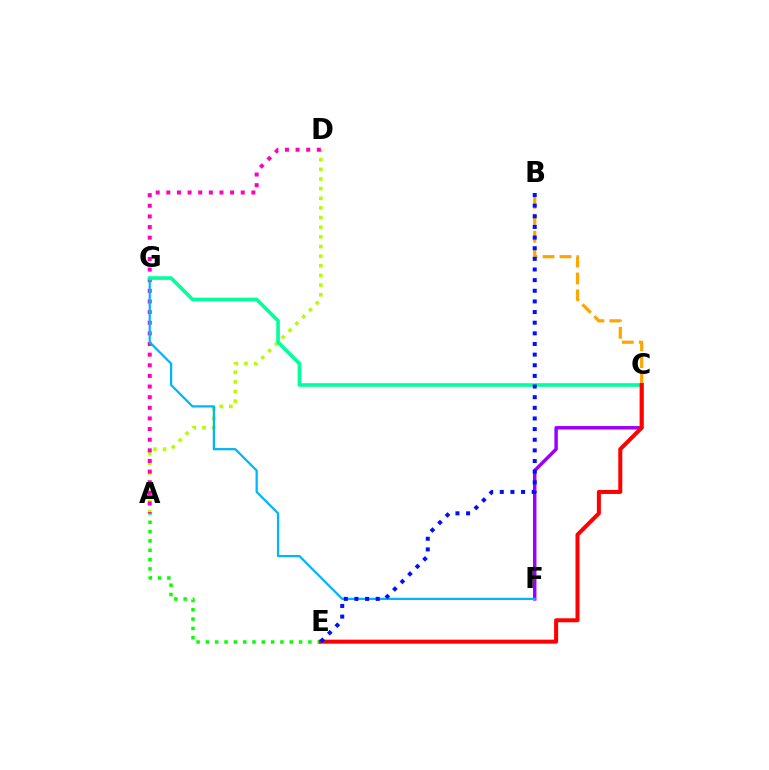{('A', 'D'): [{'color': '#b3ff00', 'line_style': 'dotted', 'thickness': 2.62}, {'color': '#ff00bd', 'line_style': 'dotted', 'thickness': 2.89}], ('A', 'E'): [{'color': '#08ff00', 'line_style': 'dotted', 'thickness': 2.53}], ('C', 'F'): [{'color': '#9b00ff', 'line_style': 'solid', 'thickness': 2.49}], ('B', 'C'): [{'color': '#ffa500', 'line_style': 'dashed', 'thickness': 2.3}], ('F', 'G'): [{'color': '#00b5ff', 'line_style': 'solid', 'thickness': 1.61}], ('C', 'G'): [{'color': '#00ff9d', 'line_style': 'solid', 'thickness': 2.6}], ('C', 'E'): [{'color': '#ff0000', 'line_style': 'solid', 'thickness': 2.89}], ('B', 'E'): [{'color': '#0010ff', 'line_style': 'dotted', 'thickness': 2.89}]}